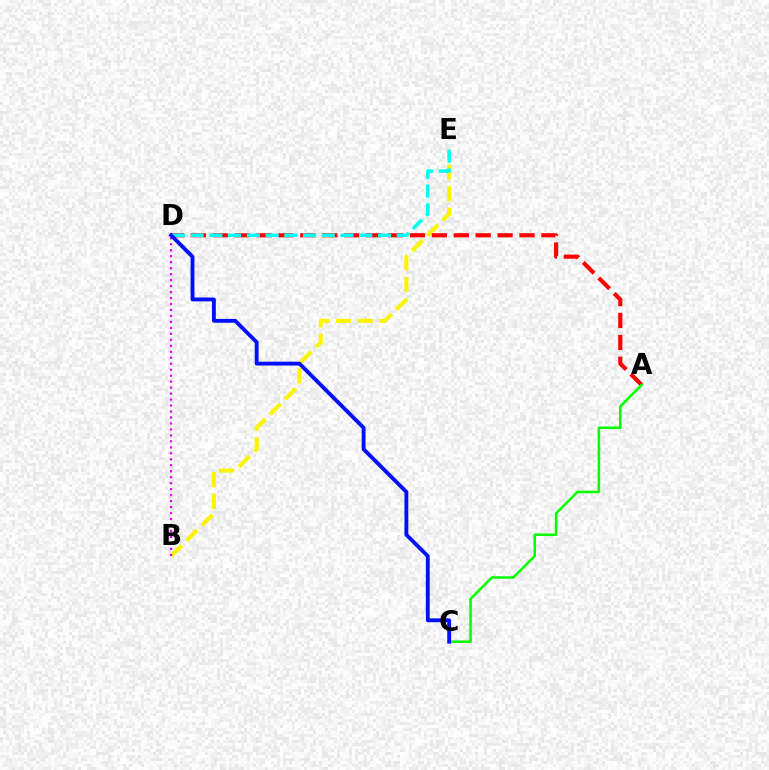{('B', 'E'): [{'color': '#fcf500', 'line_style': 'dashed', 'thickness': 2.94}], ('A', 'D'): [{'color': '#ff0000', 'line_style': 'dashed', 'thickness': 2.98}], ('D', 'E'): [{'color': '#00fff6', 'line_style': 'dashed', 'thickness': 2.55}], ('A', 'C'): [{'color': '#08ff00', 'line_style': 'solid', 'thickness': 1.83}], ('B', 'D'): [{'color': '#ee00ff', 'line_style': 'dotted', 'thickness': 1.62}], ('C', 'D'): [{'color': '#0010ff', 'line_style': 'solid', 'thickness': 2.78}]}